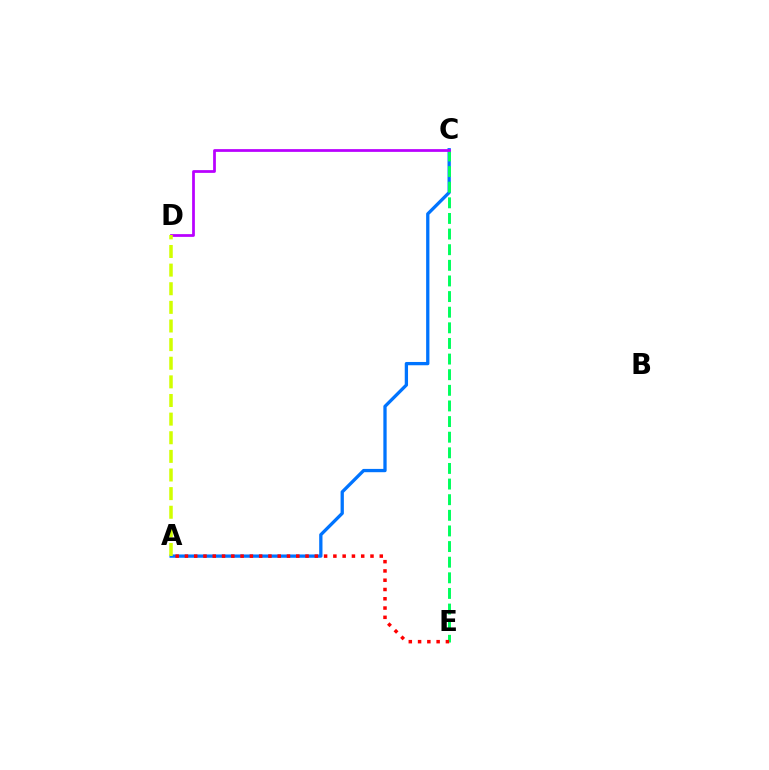{('A', 'C'): [{'color': '#0074ff', 'line_style': 'solid', 'thickness': 2.37}], ('C', 'E'): [{'color': '#00ff5c', 'line_style': 'dashed', 'thickness': 2.12}], ('C', 'D'): [{'color': '#b900ff', 'line_style': 'solid', 'thickness': 1.98}], ('A', 'E'): [{'color': '#ff0000', 'line_style': 'dotted', 'thickness': 2.52}], ('A', 'D'): [{'color': '#d1ff00', 'line_style': 'dashed', 'thickness': 2.53}]}